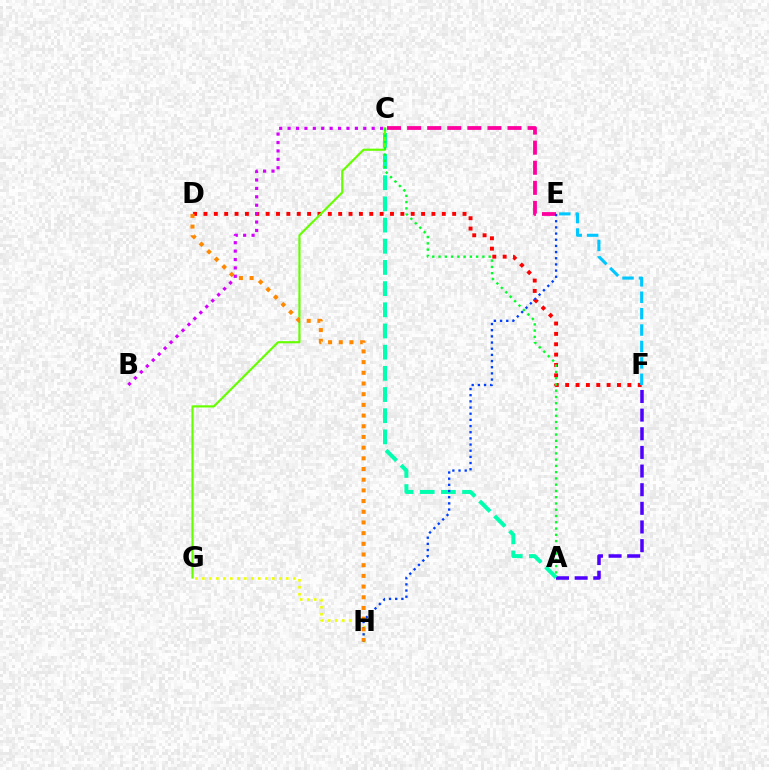{('D', 'F'): [{'color': '#ff0000', 'line_style': 'dotted', 'thickness': 2.82}], ('E', 'F'): [{'color': '#00c7ff', 'line_style': 'dashed', 'thickness': 2.23}], ('A', 'F'): [{'color': '#4f00ff', 'line_style': 'dashed', 'thickness': 2.53}], ('A', 'C'): [{'color': '#00ffaf', 'line_style': 'dashed', 'thickness': 2.88}, {'color': '#00ff27', 'line_style': 'dotted', 'thickness': 1.7}], ('C', 'G'): [{'color': '#66ff00', 'line_style': 'solid', 'thickness': 1.55}], ('G', 'H'): [{'color': '#eeff00', 'line_style': 'dotted', 'thickness': 1.9}], ('C', 'E'): [{'color': '#ff00a0', 'line_style': 'dashed', 'thickness': 2.73}], ('E', 'H'): [{'color': '#003fff', 'line_style': 'dotted', 'thickness': 1.68}], ('D', 'H'): [{'color': '#ff8800', 'line_style': 'dotted', 'thickness': 2.9}], ('B', 'C'): [{'color': '#d600ff', 'line_style': 'dotted', 'thickness': 2.28}]}